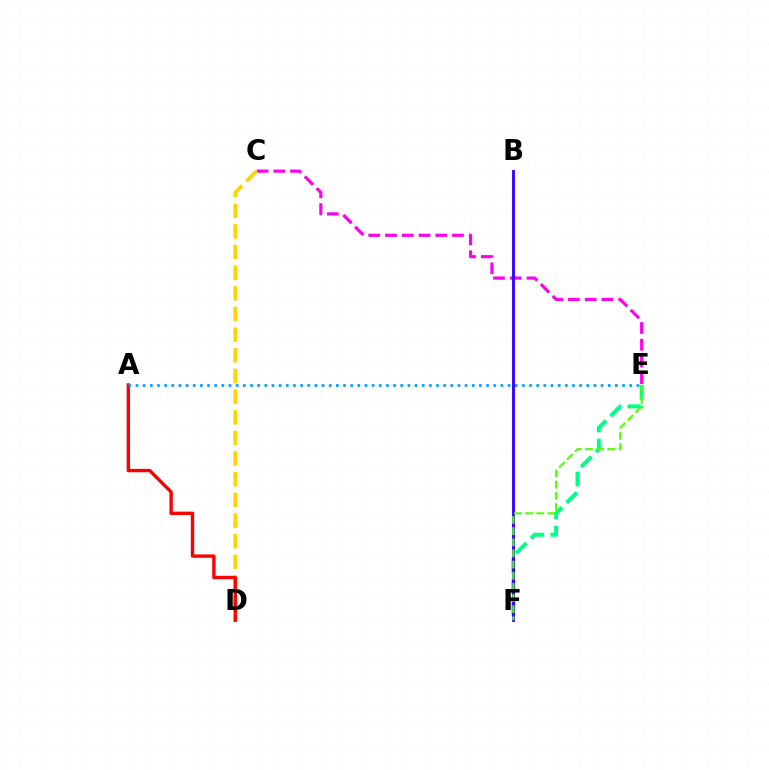{('E', 'F'): [{'color': '#00ff86', 'line_style': 'dashed', 'thickness': 2.85}, {'color': '#4fff00', 'line_style': 'dashed', 'thickness': 1.52}], ('C', 'E'): [{'color': '#ff00ed', 'line_style': 'dashed', 'thickness': 2.28}], ('C', 'D'): [{'color': '#ffd500', 'line_style': 'dashed', 'thickness': 2.81}], ('A', 'D'): [{'color': '#ff0000', 'line_style': 'solid', 'thickness': 2.44}], ('A', 'E'): [{'color': '#009eff', 'line_style': 'dotted', 'thickness': 1.94}], ('B', 'F'): [{'color': '#3700ff', 'line_style': 'solid', 'thickness': 2.07}]}